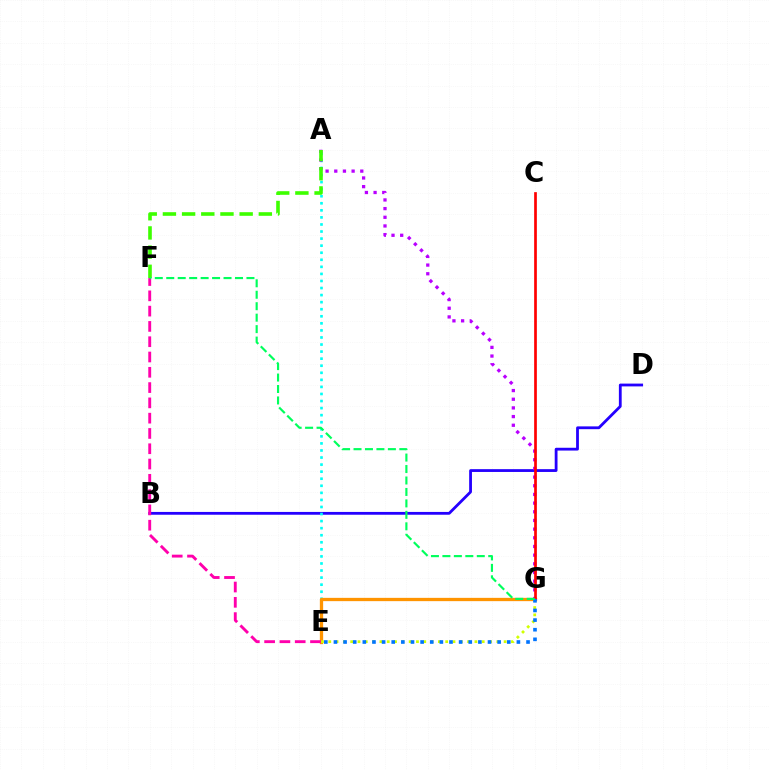{('B', 'D'): [{'color': '#2500ff', 'line_style': 'solid', 'thickness': 2.02}], ('A', 'E'): [{'color': '#00fff6', 'line_style': 'dotted', 'thickness': 1.92}], ('E', 'G'): [{'color': '#ff9400', 'line_style': 'solid', 'thickness': 2.37}, {'color': '#d1ff00', 'line_style': 'dotted', 'thickness': 1.99}, {'color': '#0074ff', 'line_style': 'dotted', 'thickness': 2.62}], ('A', 'G'): [{'color': '#b900ff', 'line_style': 'dotted', 'thickness': 2.36}], ('A', 'F'): [{'color': '#3dff00', 'line_style': 'dashed', 'thickness': 2.61}], ('C', 'G'): [{'color': '#ff0000', 'line_style': 'solid', 'thickness': 1.95}], ('E', 'F'): [{'color': '#ff00ac', 'line_style': 'dashed', 'thickness': 2.08}], ('F', 'G'): [{'color': '#00ff5c', 'line_style': 'dashed', 'thickness': 1.56}]}